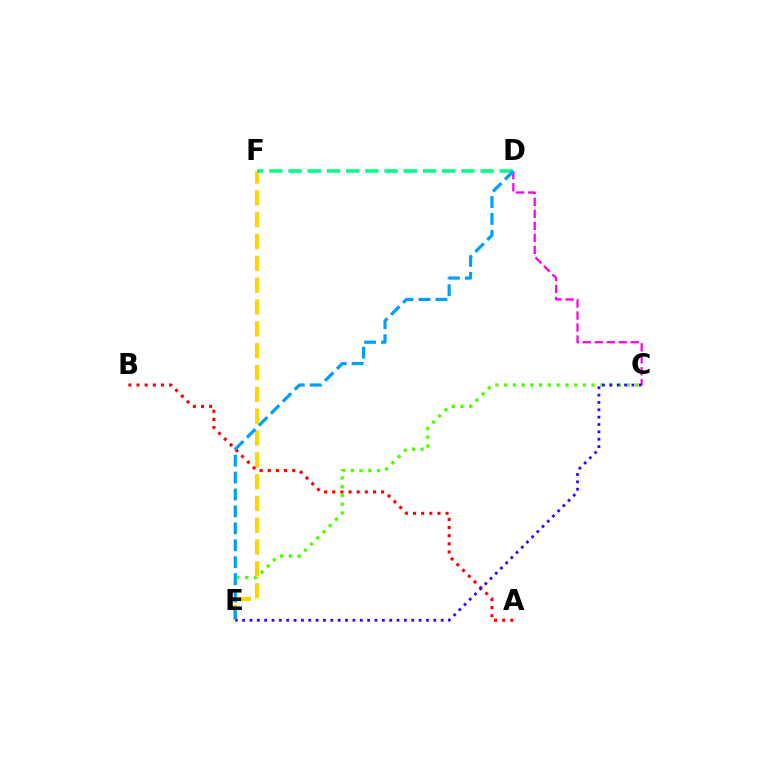{('C', 'E'): [{'color': '#4fff00', 'line_style': 'dotted', 'thickness': 2.38}, {'color': '#3700ff', 'line_style': 'dotted', 'thickness': 2.0}], ('E', 'F'): [{'color': '#ffd500', 'line_style': 'dashed', 'thickness': 2.96}], ('D', 'F'): [{'color': '#00ff86', 'line_style': 'dashed', 'thickness': 2.61}], ('A', 'B'): [{'color': '#ff0000', 'line_style': 'dotted', 'thickness': 2.21}], ('C', 'D'): [{'color': '#ff00ed', 'line_style': 'dashed', 'thickness': 1.63}], ('D', 'E'): [{'color': '#009eff', 'line_style': 'dashed', 'thickness': 2.3}]}